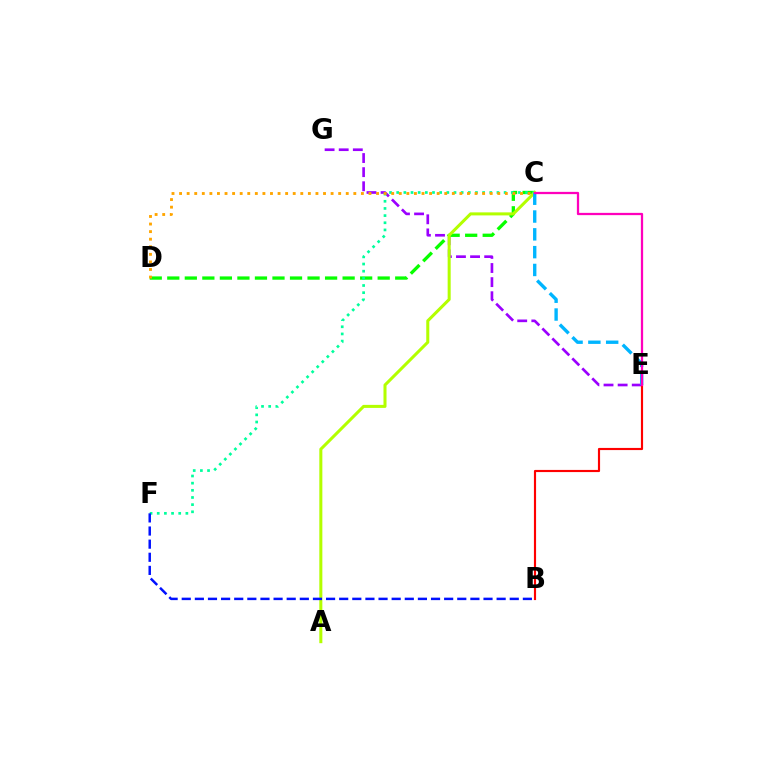{('E', 'G'): [{'color': '#9b00ff', 'line_style': 'dashed', 'thickness': 1.92}], ('C', 'D'): [{'color': '#08ff00', 'line_style': 'dashed', 'thickness': 2.38}, {'color': '#ffa500', 'line_style': 'dotted', 'thickness': 2.06}], ('C', 'F'): [{'color': '#00ff9d', 'line_style': 'dotted', 'thickness': 1.95}], ('A', 'C'): [{'color': '#b3ff00', 'line_style': 'solid', 'thickness': 2.19}], ('B', 'E'): [{'color': '#ff0000', 'line_style': 'solid', 'thickness': 1.55}], ('C', 'E'): [{'color': '#00b5ff', 'line_style': 'dashed', 'thickness': 2.42}, {'color': '#ff00bd', 'line_style': 'solid', 'thickness': 1.63}], ('B', 'F'): [{'color': '#0010ff', 'line_style': 'dashed', 'thickness': 1.78}]}